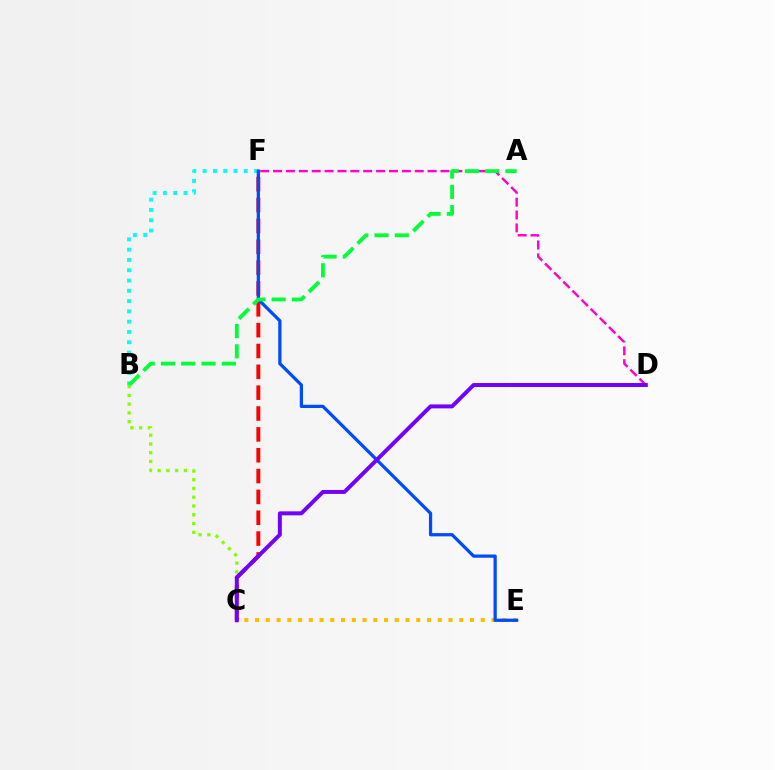{('C', 'F'): [{'color': '#ff0000', 'line_style': 'dashed', 'thickness': 2.83}], ('B', 'F'): [{'color': '#00fff6', 'line_style': 'dotted', 'thickness': 2.79}], ('D', 'F'): [{'color': '#ff00cf', 'line_style': 'dashed', 'thickness': 1.75}], ('C', 'E'): [{'color': '#ffbd00', 'line_style': 'dotted', 'thickness': 2.92}], ('B', 'C'): [{'color': '#84ff00', 'line_style': 'dotted', 'thickness': 2.38}], ('E', 'F'): [{'color': '#004bff', 'line_style': 'solid', 'thickness': 2.34}], ('C', 'D'): [{'color': '#7200ff', 'line_style': 'solid', 'thickness': 2.85}], ('A', 'B'): [{'color': '#00ff39', 'line_style': 'dashed', 'thickness': 2.75}]}